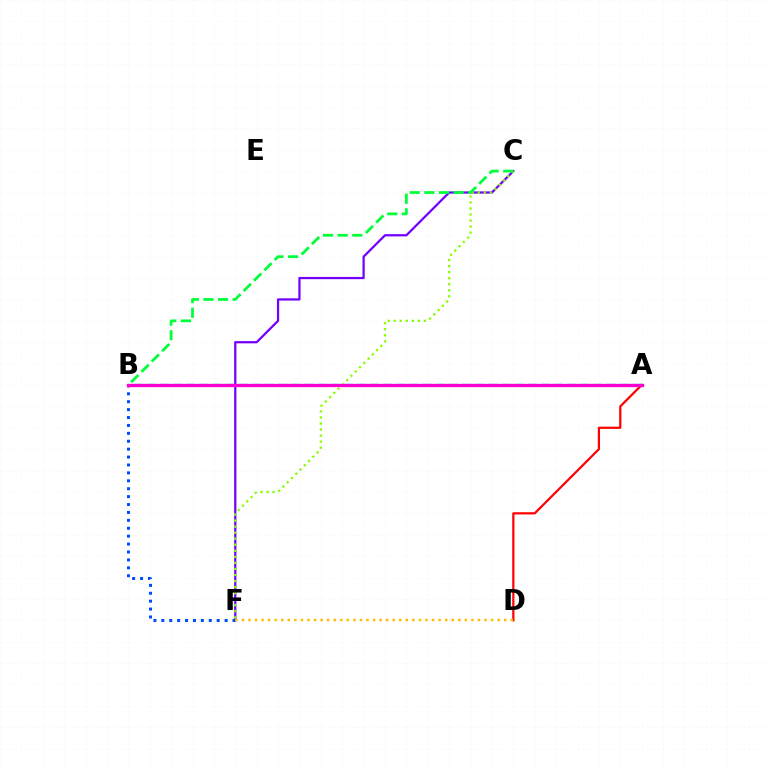{('C', 'F'): [{'color': '#7200ff', 'line_style': 'solid', 'thickness': 1.61}, {'color': '#84ff00', 'line_style': 'dotted', 'thickness': 1.64}], ('A', 'D'): [{'color': '#ff0000', 'line_style': 'solid', 'thickness': 1.59}], ('A', 'B'): [{'color': '#00fff6', 'line_style': 'dashed', 'thickness': 1.79}, {'color': '#ff00cf', 'line_style': 'solid', 'thickness': 2.37}], ('B', 'F'): [{'color': '#004bff', 'line_style': 'dotted', 'thickness': 2.15}], ('D', 'F'): [{'color': '#ffbd00', 'line_style': 'dotted', 'thickness': 1.78}], ('B', 'C'): [{'color': '#00ff39', 'line_style': 'dashed', 'thickness': 1.99}]}